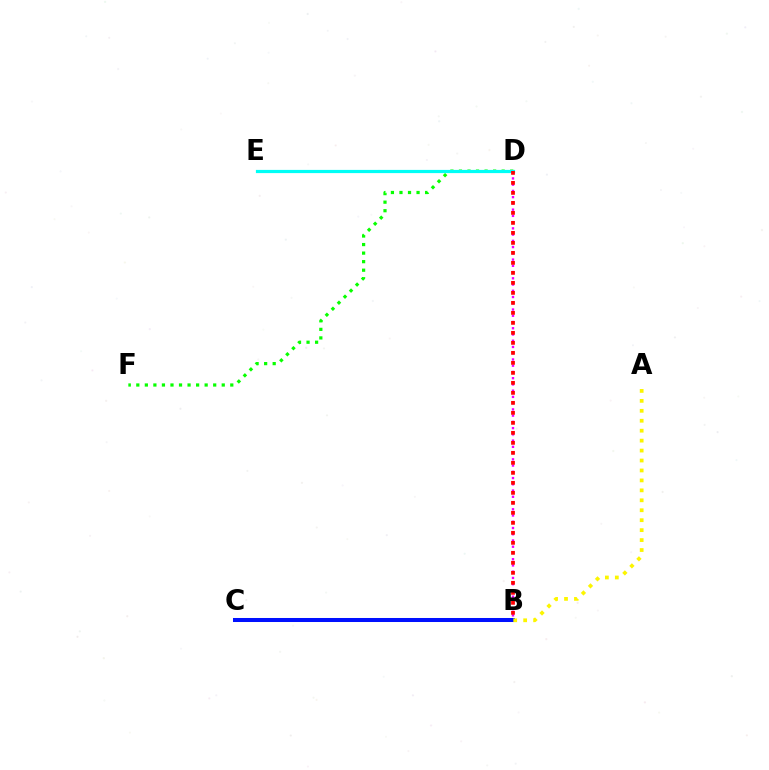{('B', 'D'): [{'color': '#ee00ff', 'line_style': 'dotted', 'thickness': 1.7}, {'color': '#ff0000', 'line_style': 'dotted', 'thickness': 2.72}], ('B', 'C'): [{'color': '#0010ff', 'line_style': 'solid', 'thickness': 2.9}], ('D', 'F'): [{'color': '#08ff00', 'line_style': 'dotted', 'thickness': 2.32}], ('D', 'E'): [{'color': '#00fff6', 'line_style': 'solid', 'thickness': 2.31}], ('A', 'B'): [{'color': '#fcf500', 'line_style': 'dotted', 'thickness': 2.7}]}